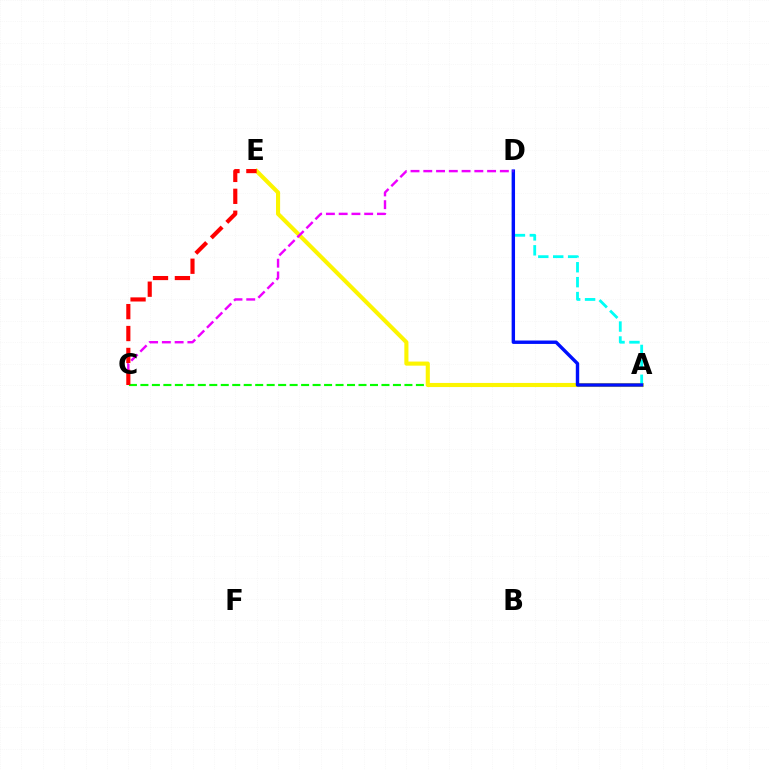{('A', 'C'): [{'color': '#08ff00', 'line_style': 'dashed', 'thickness': 1.56}], ('A', 'E'): [{'color': '#fcf500', 'line_style': 'solid', 'thickness': 2.95}], ('A', 'D'): [{'color': '#00fff6', 'line_style': 'dashed', 'thickness': 2.03}, {'color': '#0010ff', 'line_style': 'solid', 'thickness': 2.45}], ('C', 'D'): [{'color': '#ee00ff', 'line_style': 'dashed', 'thickness': 1.73}], ('C', 'E'): [{'color': '#ff0000', 'line_style': 'dashed', 'thickness': 2.98}]}